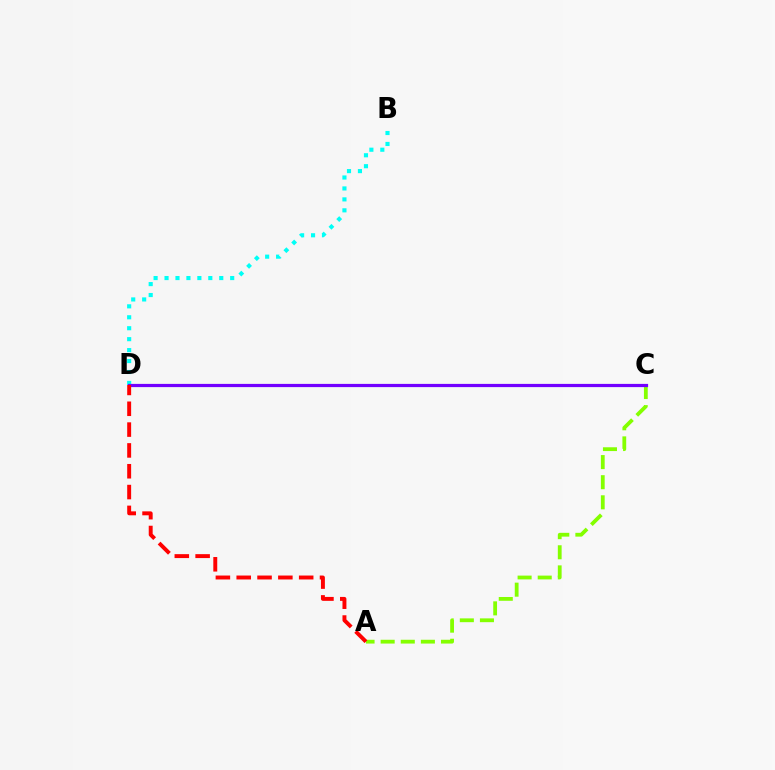{('B', 'D'): [{'color': '#00fff6', 'line_style': 'dotted', 'thickness': 2.97}], ('A', 'C'): [{'color': '#84ff00', 'line_style': 'dashed', 'thickness': 2.73}], ('C', 'D'): [{'color': '#7200ff', 'line_style': 'solid', 'thickness': 2.31}], ('A', 'D'): [{'color': '#ff0000', 'line_style': 'dashed', 'thickness': 2.83}]}